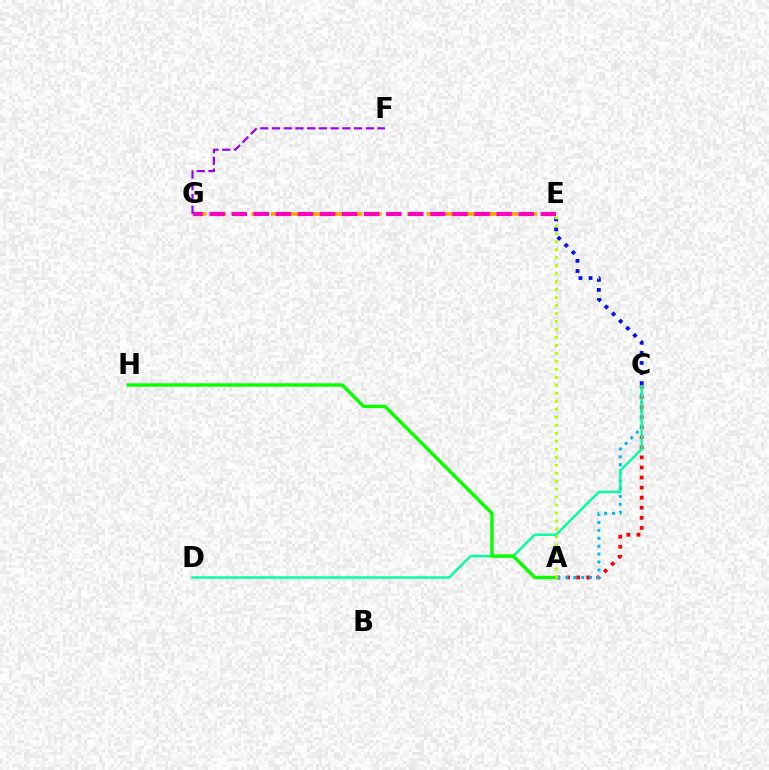{('F', 'G'): [{'color': '#9b00ff', 'line_style': 'dashed', 'thickness': 1.59}], ('E', 'G'): [{'color': '#ffa500', 'line_style': 'dashed', 'thickness': 2.64}, {'color': '#ff00bd', 'line_style': 'dashed', 'thickness': 3.0}], ('A', 'C'): [{'color': '#ff0000', 'line_style': 'dotted', 'thickness': 2.73}, {'color': '#00b5ff', 'line_style': 'dotted', 'thickness': 2.15}], ('C', 'D'): [{'color': '#00ff9d', 'line_style': 'solid', 'thickness': 1.74}], ('C', 'E'): [{'color': '#0010ff', 'line_style': 'dotted', 'thickness': 2.74}], ('A', 'H'): [{'color': '#08ff00', 'line_style': 'solid', 'thickness': 2.45}], ('A', 'E'): [{'color': '#b3ff00', 'line_style': 'dotted', 'thickness': 2.17}]}